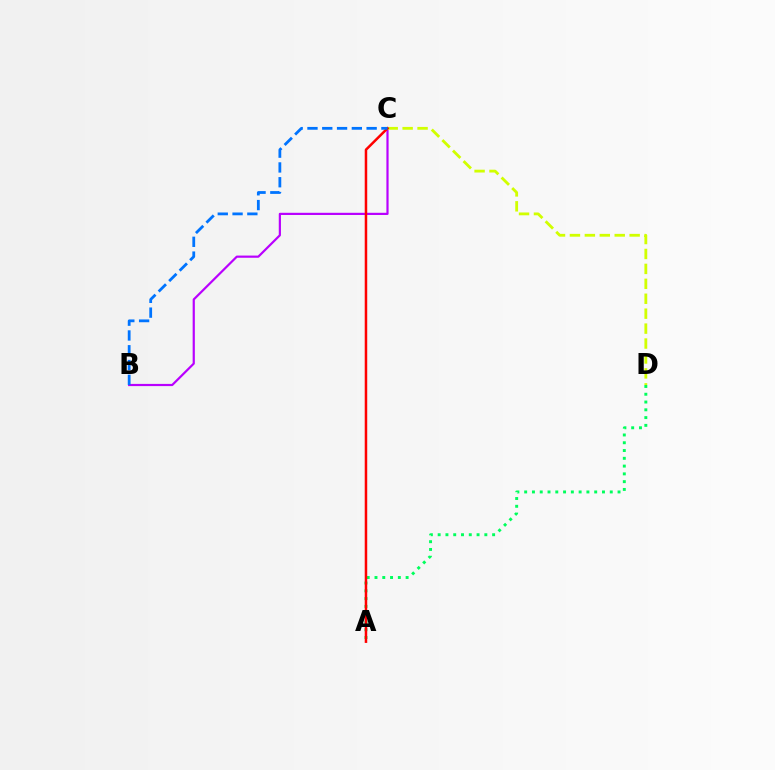{('A', 'D'): [{'color': '#00ff5c', 'line_style': 'dotted', 'thickness': 2.11}], ('B', 'C'): [{'color': '#b900ff', 'line_style': 'solid', 'thickness': 1.58}, {'color': '#0074ff', 'line_style': 'dashed', 'thickness': 2.01}], ('C', 'D'): [{'color': '#d1ff00', 'line_style': 'dashed', 'thickness': 2.03}], ('A', 'C'): [{'color': '#ff0000', 'line_style': 'solid', 'thickness': 1.8}]}